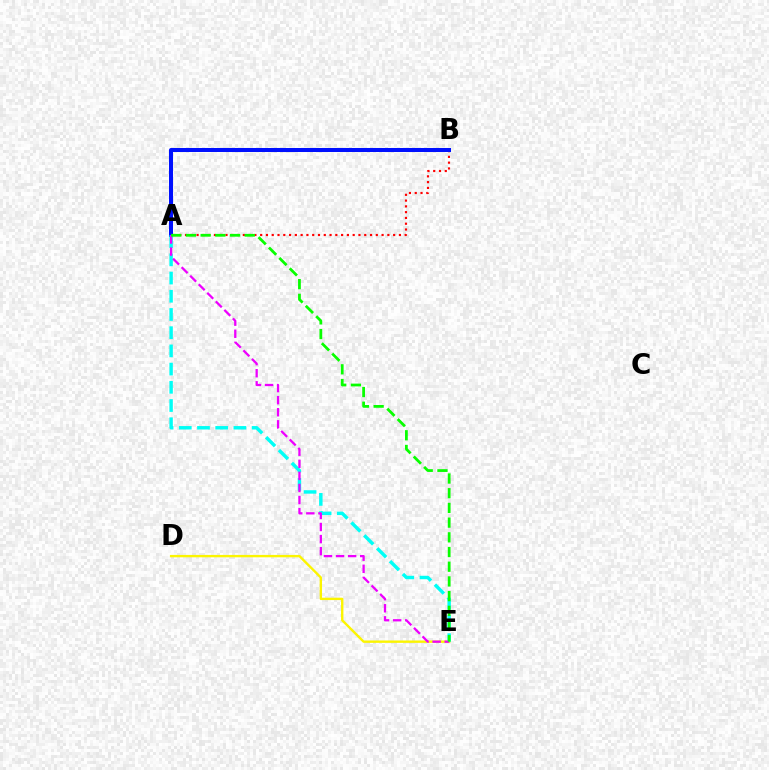{('D', 'E'): [{'color': '#fcf500', 'line_style': 'solid', 'thickness': 1.71}], ('A', 'B'): [{'color': '#ff0000', 'line_style': 'dotted', 'thickness': 1.57}, {'color': '#0010ff', 'line_style': 'solid', 'thickness': 2.89}], ('A', 'E'): [{'color': '#00fff6', 'line_style': 'dashed', 'thickness': 2.47}, {'color': '#ee00ff', 'line_style': 'dashed', 'thickness': 1.64}, {'color': '#08ff00', 'line_style': 'dashed', 'thickness': 2.0}]}